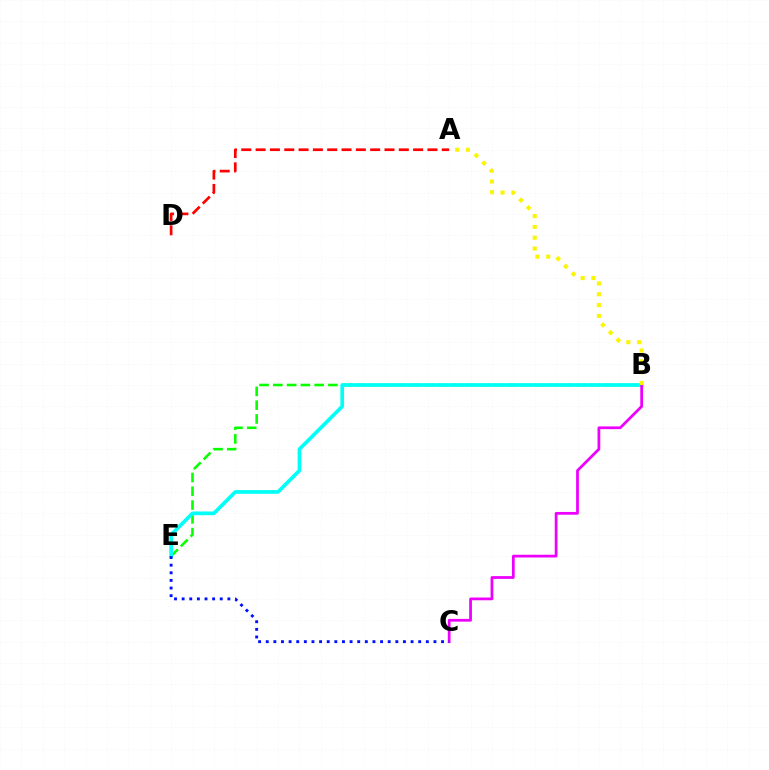{('B', 'E'): [{'color': '#08ff00', 'line_style': 'dashed', 'thickness': 1.87}, {'color': '#00fff6', 'line_style': 'solid', 'thickness': 2.66}], ('B', 'C'): [{'color': '#ee00ff', 'line_style': 'solid', 'thickness': 1.98}], ('A', 'D'): [{'color': '#ff0000', 'line_style': 'dashed', 'thickness': 1.95}], ('C', 'E'): [{'color': '#0010ff', 'line_style': 'dotted', 'thickness': 2.07}], ('A', 'B'): [{'color': '#fcf500', 'line_style': 'dotted', 'thickness': 2.94}]}